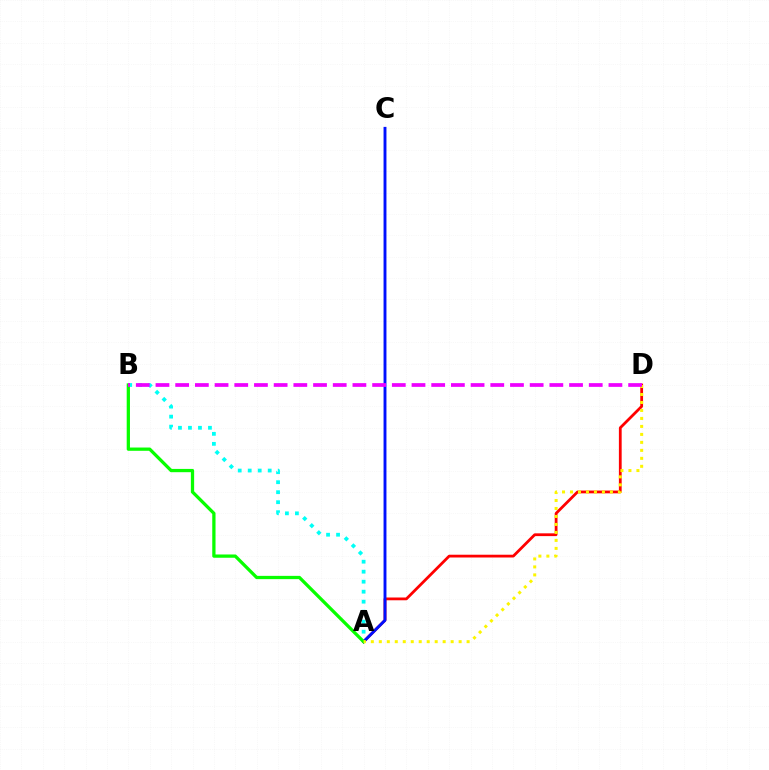{('A', 'B'): [{'color': '#00fff6', 'line_style': 'dotted', 'thickness': 2.72}, {'color': '#08ff00', 'line_style': 'solid', 'thickness': 2.36}], ('A', 'D'): [{'color': '#ff0000', 'line_style': 'solid', 'thickness': 2.0}, {'color': '#fcf500', 'line_style': 'dotted', 'thickness': 2.17}], ('A', 'C'): [{'color': '#0010ff', 'line_style': 'solid', 'thickness': 2.09}], ('B', 'D'): [{'color': '#ee00ff', 'line_style': 'dashed', 'thickness': 2.68}]}